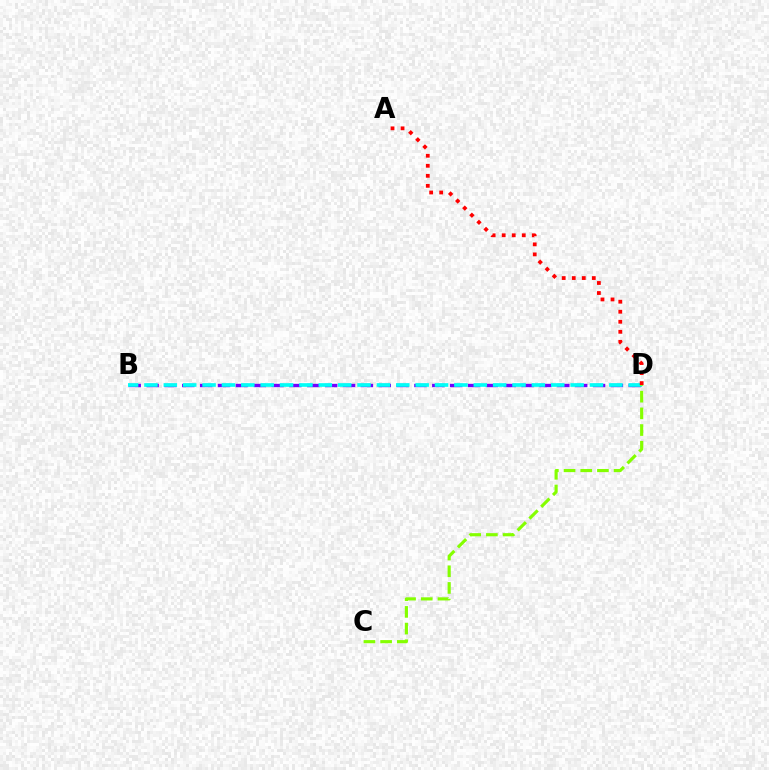{('B', 'D'): [{'color': '#7200ff', 'line_style': 'dashed', 'thickness': 2.43}, {'color': '#00fff6', 'line_style': 'dashed', 'thickness': 2.63}], ('C', 'D'): [{'color': '#84ff00', 'line_style': 'dashed', 'thickness': 2.27}], ('A', 'D'): [{'color': '#ff0000', 'line_style': 'dotted', 'thickness': 2.72}]}